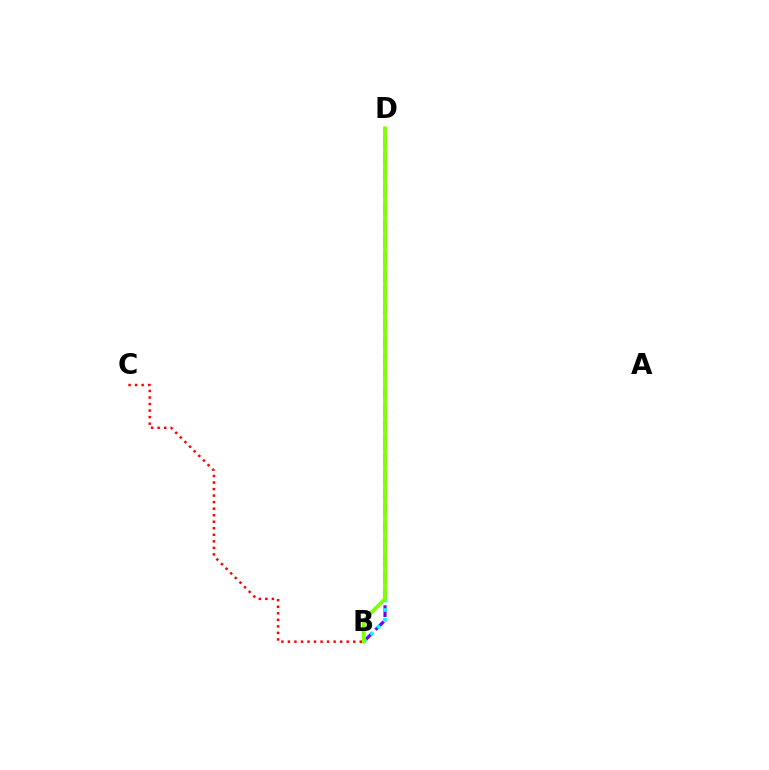{('B', 'D'): [{'color': '#7200ff', 'line_style': 'dashed', 'thickness': 2.28}, {'color': '#00fff6', 'line_style': 'dotted', 'thickness': 2.63}, {'color': '#84ff00', 'line_style': 'solid', 'thickness': 2.74}], ('B', 'C'): [{'color': '#ff0000', 'line_style': 'dotted', 'thickness': 1.78}]}